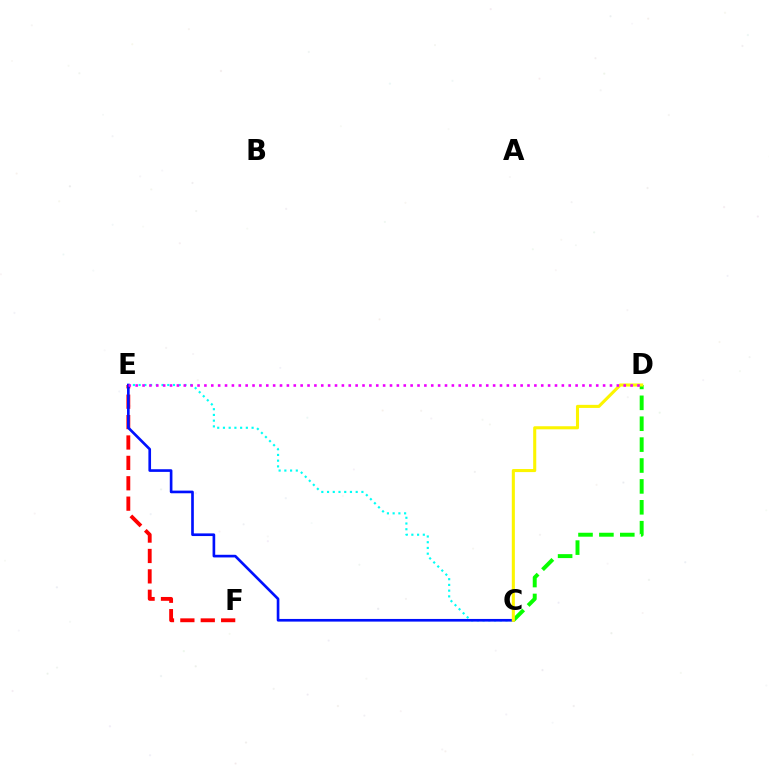{('E', 'F'): [{'color': '#ff0000', 'line_style': 'dashed', 'thickness': 2.77}], ('C', 'E'): [{'color': '#00fff6', 'line_style': 'dotted', 'thickness': 1.56}, {'color': '#0010ff', 'line_style': 'solid', 'thickness': 1.91}], ('C', 'D'): [{'color': '#08ff00', 'line_style': 'dashed', 'thickness': 2.84}, {'color': '#fcf500', 'line_style': 'solid', 'thickness': 2.21}], ('D', 'E'): [{'color': '#ee00ff', 'line_style': 'dotted', 'thickness': 1.87}]}